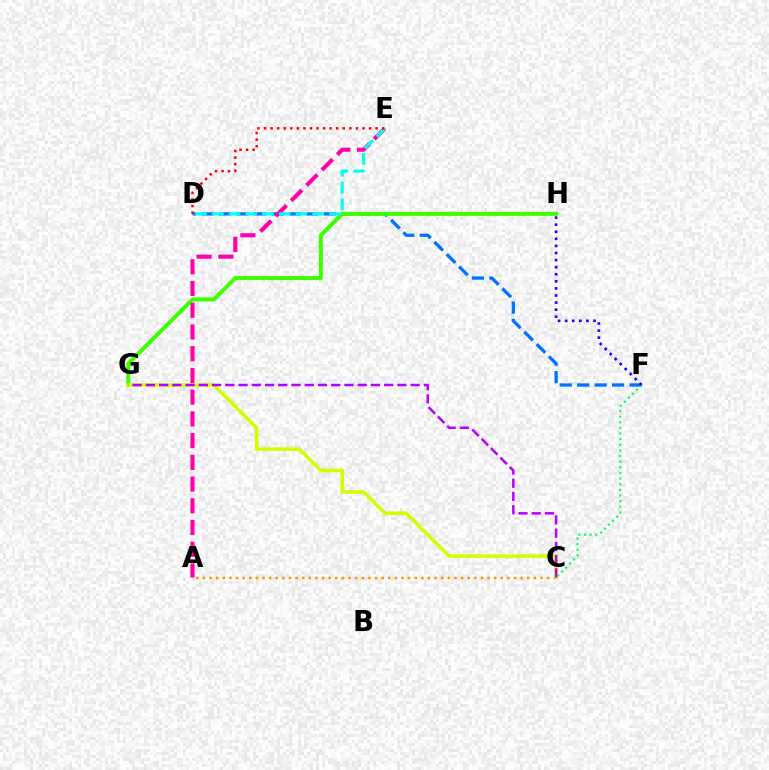{('D', 'F'): [{'color': '#0074ff', 'line_style': 'dashed', 'thickness': 2.37}], ('G', 'H'): [{'color': '#3dff00', 'line_style': 'solid', 'thickness': 2.87}], ('A', 'E'): [{'color': '#ff00ac', 'line_style': 'dashed', 'thickness': 2.95}], ('D', 'E'): [{'color': '#00fff6', 'line_style': 'dashed', 'thickness': 2.27}, {'color': '#ff0000', 'line_style': 'dotted', 'thickness': 1.78}], ('C', 'F'): [{'color': '#00ff5c', 'line_style': 'dotted', 'thickness': 1.53}], ('A', 'C'): [{'color': '#ff9400', 'line_style': 'dotted', 'thickness': 1.8}], ('C', 'G'): [{'color': '#d1ff00', 'line_style': 'solid', 'thickness': 2.52}, {'color': '#b900ff', 'line_style': 'dashed', 'thickness': 1.8}], ('F', 'H'): [{'color': '#2500ff', 'line_style': 'dotted', 'thickness': 1.92}]}